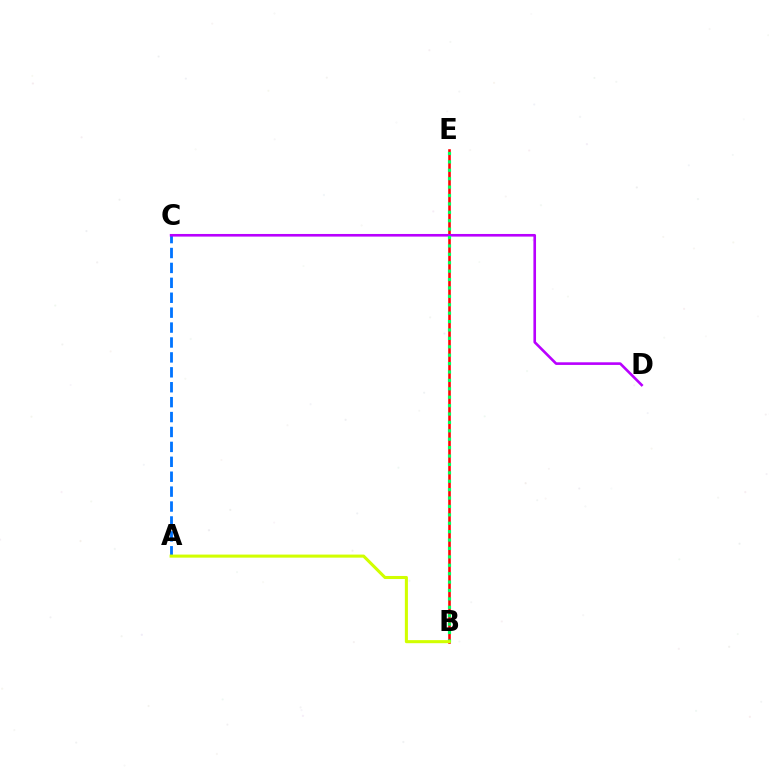{('B', 'E'): [{'color': '#ff0000', 'line_style': 'solid', 'thickness': 1.86}, {'color': '#00ff5c', 'line_style': 'dotted', 'thickness': 2.28}], ('A', 'C'): [{'color': '#0074ff', 'line_style': 'dashed', 'thickness': 2.03}], ('C', 'D'): [{'color': '#b900ff', 'line_style': 'solid', 'thickness': 1.89}], ('A', 'B'): [{'color': '#d1ff00', 'line_style': 'solid', 'thickness': 2.21}]}